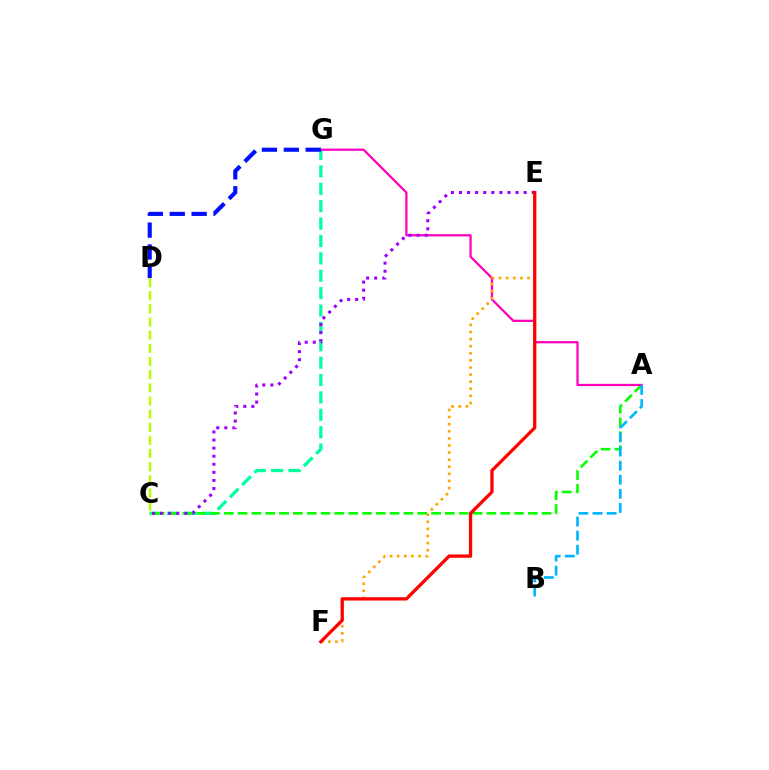{('C', 'G'): [{'color': '#00ff9d', 'line_style': 'dashed', 'thickness': 2.36}], ('A', 'C'): [{'color': '#08ff00', 'line_style': 'dashed', 'thickness': 1.88}], ('A', 'G'): [{'color': '#ff00bd', 'line_style': 'solid', 'thickness': 1.63}], ('D', 'G'): [{'color': '#0010ff', 'line_style': 'dashed', 'thickness': 2.97}], ('C', 'E'): [{'color': '#9b00ff', 'line_style': 'dotted', 'thickness': 2.19}], ('E', 'F'): [{'color': '#ffa500', 'line_style': 'dotted', 'thickness': 1.93}, {'color': '#ff0000', 'line_style': 'solid', 'thickness': 2.37}], ('C', 'D'): [{'color': '#b3ff00', 'line_style': 'dashed', 'thickness': 1.79}], ('A', 'B'): [{'color': '#00b5ff', 'line_style': 'dashed', 'thickness': 1.92}]}